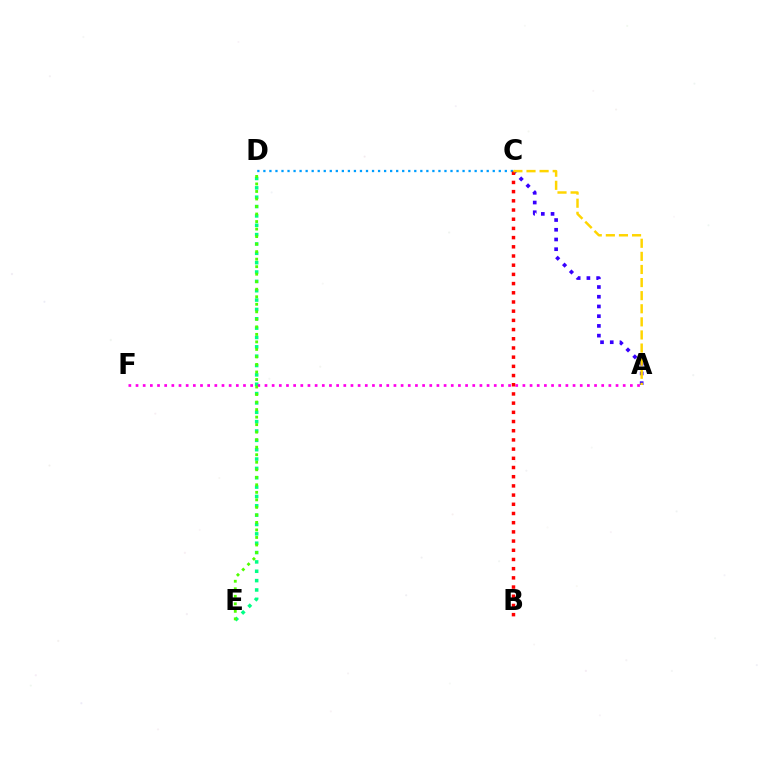{('D', 'E'): [{'color': '#00ff86', 'line_style': 'dotted', 'thickness': 2.54}, {'color': '#4fff00', 'line_style': 'dotted', 'thickness': 2.04}], ('A', 'C'): [{'color': '#3700ff', 'line_style': 'dotted', 'thickness': 2.64}, {'color': '#ffd500', 'line_style': 'dashed', 'thickness': 1.78}], ('A', 'F'): [{'color': '#ff00ed', 'line_style': 'dotted', 'thickness': 1.95}], ('C', 'D'): [{'color': '#009eff', 'line_style': 'dotted', 'thickness': 1.64}], ('B', 'C'): [{'color': '#ff0000', 'line_style': 'dotted', 'thickness': 2.5}]}